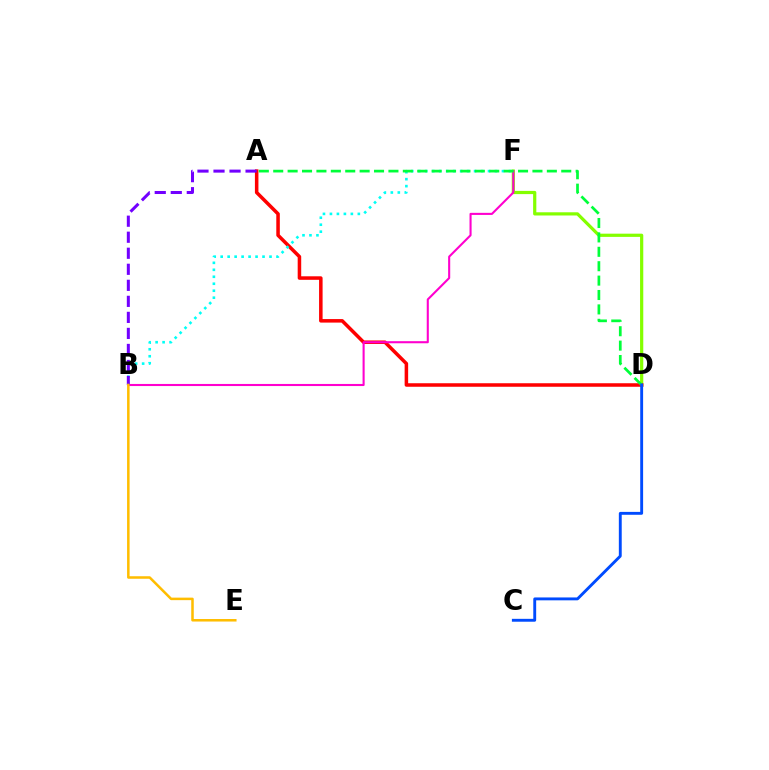{('D', 'F'): [{'color': '#84ff00', 'line_style': 'solid', 'thickness': 2.31}], ('A', 'D'): [{'color': '#ff0000', 'line_style': 'solid', 'thickness': 2.54}, {'color': '#00ff39', 'line_style': 'dashed', 'thickness': 1.96}], ('B', 'F'): [{'color': '#00fff6', 'line_style': 'dotted', 'thickness': 1.9}, {'color': '#ff00cf', 'line_style': 'solid', 'thickness': 1.5}], ('C', 'D'): [{'color': '#004bff', 'line_style': 'solid', 'thickness': 2.08}], ('A', 'B'): [{'color': '#7200ff', 'line_style': 'dashed', 'thickness': 2.18}], ('B', 'E'): [{'color': '#ffbd00', 'line_style': 'solid', 'thickness': 1.82}]}